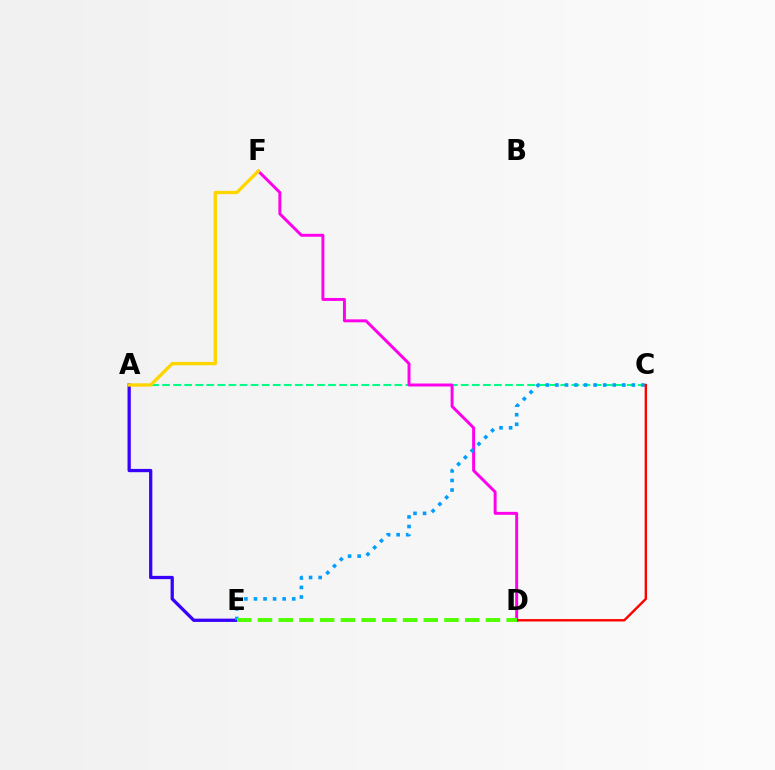{('A', 'C'): [{'color': '#00ff86', 'line_style': 'dashed', 'thickness': 1.5}], ('A', 'E'): [{'color': '#3700ff', 'line_style': 'solid', 'thickness': 2.36}], ('D', 'F'): [{'color': '#ff00ed', 'line_style': 'solid', 'thickness': 2.13}], ('C', 'E'): [{'color': '#009eff', 'line_style': 'dotted', 'thickness': 2.6}], ('A', 'F'): [{'color': '#ffd500', 'line_style': 'solid', 'thickness': 2.4}], ('C', 'D'): [{'color': '#ff0000', 'line_style': 'solid', 'thickness': 1.74}], ('D', 'E'): [{'color': '#4fff00', 'line_style': 'dashed', 'thickness': 2.82}]}